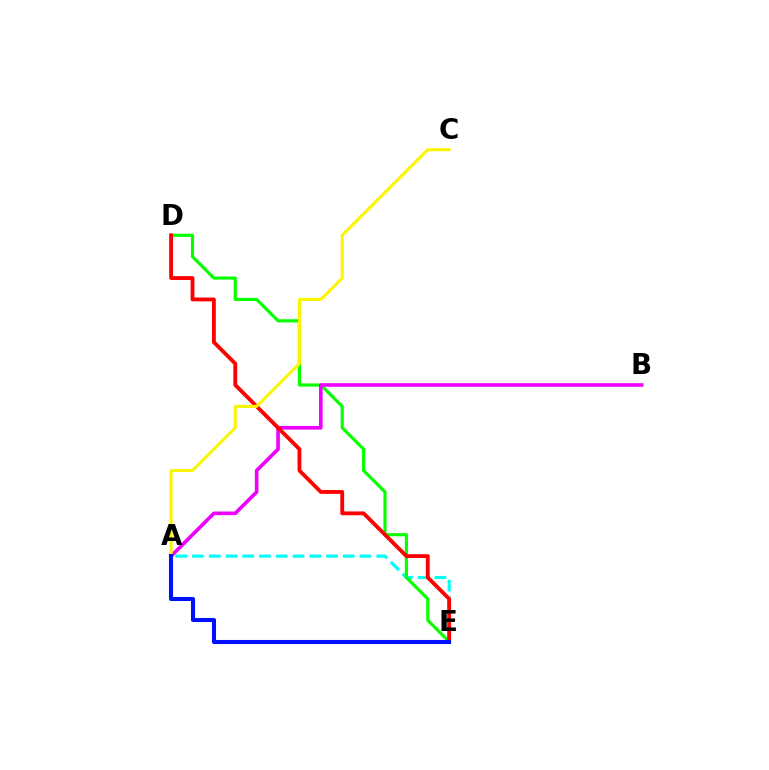{('A', 'E'): [{'color': '#00fff6', 'line_style': 'dashed', 'thickness': 2.28}, {'color': '#0010ff', 'line_style': 'solid', 'thickness': 2.92}], ('D', 'E'): [{'color': '#08ff00', 'line_style': 'solid', 'thickness': 2.27}, {'color': '#ff0000', 'line_style': 'solid', 'thickness': 2.76}], ('A', 'B'): [{'color': '#ee00ff', 'line_style': 'solid', 'thickness': 2.61}], ('A', 'C'): [{'color': '#fcf500', 'line_style': 'solid', 'thickness': 2.18}]}